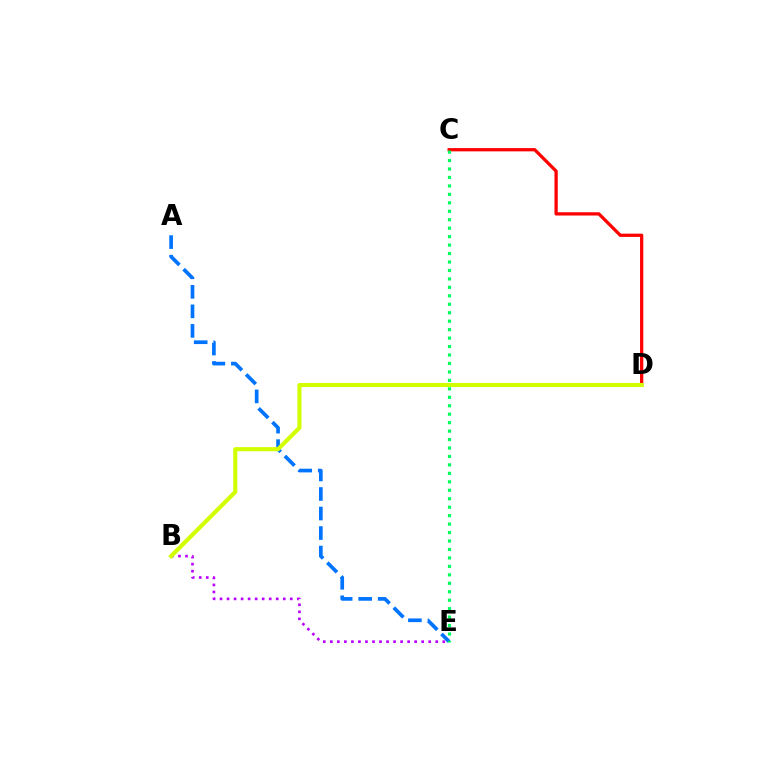{('A', 'E'): [{'color': '#0074ff', 'line_style': 'dashed', 'thickness': 2.65}], ('C', 'D'): [{'color': '#ff0000', 'line_style': 'solid', 'thickness': 2.35}], ('B', 'E'): [{'color': '#b900ff', 'line_style': 'dotted', 'thickness': 1.91}], ('C', 'E'): [{'color': '#00ff5c', 'line_style': 'dotted', 'thickness': 2.3}], ('B', 'D'): [{'color': '#d1ff00', 'line_style': 'solid', 'thickness': 2.95}]}